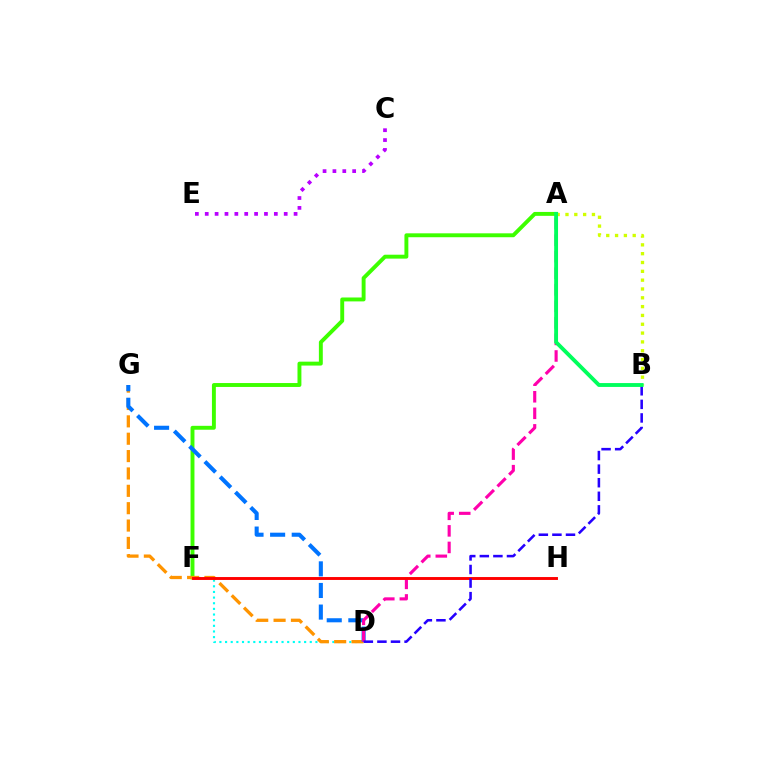{('A', 'F'): [{'color': '#3dff00', 'line_style': 'solid', 'thickness': 2.81}], ('A', 'B'): [{'color': '#d1ff00', 'line_style': 'dotted', 'thickness': 2.4}, {'color': '#00ff5c', 'line_style': 'solid', 'thickness': 2.78}], ('D', 'F'): [{'color': '#00fff6', 'line_style': 'dotted', 'thickness': 1.53}], ('D', 'G'): [{'color': '#ff9400', 'line_style': 'dashed', 'thickness': 2.36}, {'color': '#0074ff', 'line_style': 'dashed', 'thickness': 2.94}], ('C', 'E'): [{'color': '#b900ff', 'line_style': 'dotted', 'thickness': 2.68}], ('A', 'D'): [{'color': '#ff00ac', 'line_style': 'dashed', 'thickness': 2.25}], ('F', 'H'): [{'color': '#ff0000', 'line_style': 'solid', 'thickness': 2.09}], ('B', 'D'): [{'color': '#2500ff', 'line_style': 'dashed', 'thickness': 1.84}]}